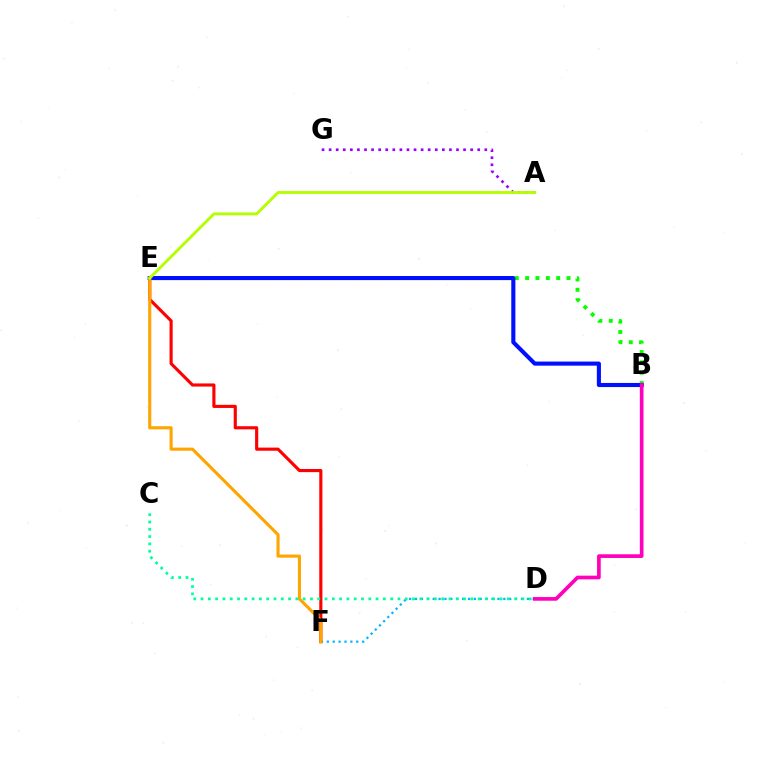{('E', 'F'): [{'color': '#ff0000', 'line_style': 'solid', 'thickness': 2.25}, {'color': '#ffa500', 'line_style': 'solid', 'thickness': 2.23}], ('A', 'G'): [{'color': '#9b00ff', 'line_style': 'dotted', 'thickness': 1.92}], ('B', 'E'): [{'color': '#08ff00', 'line_style': 'dotted', 'thickness': 2.81}, {'color': '#0010ff', 'line_style': 'solid', 'thickness': 2.95}], ('D', 'F'): [{'color': '#00b5ff', 'line_style': 'dotted', 'thickness': 1.6}], ('B', 'D'): [{'color': '#ff00bd', 'line_style': 'solid', 'thickness': 2.65}], ('A', 'E'): [{'color': '#b3ff00', 'line_style': 'solid', 'thickness': 2.08}], ('C', 'D'): [{'color': '#00ff9d', 'line_style': 'dotted', 'thickness': 1.98}]}